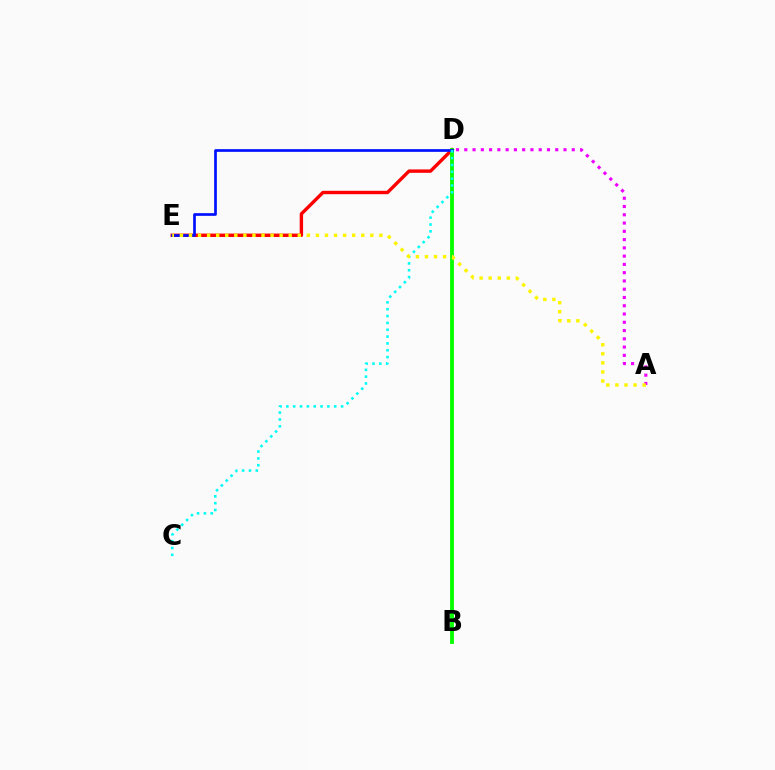{('A', 'D'): [{'color': '#ee00ff', 'line_style': 'dotted', 'thickness': 2.25}], ('D', 'E'): [{'color': '#ff0000', 'line_style': 'solid', 'thickness': 2.44}, {'color': '#0010ff', 'line_style': 'solid', 'thickness': 1.94}], ('B', 'D'): [{'color': '#08ff00', 'line_style': 'solid', 'thickness': 2.77}], ('C', 'D'): [{'color': '#00fff6', 'line_style': 'dotted', 'thickness': 1.86}], ('A', 'E'): [{'color': '#fcf500', 'line_style': 'dotted', 'thickness': 2.46}]}